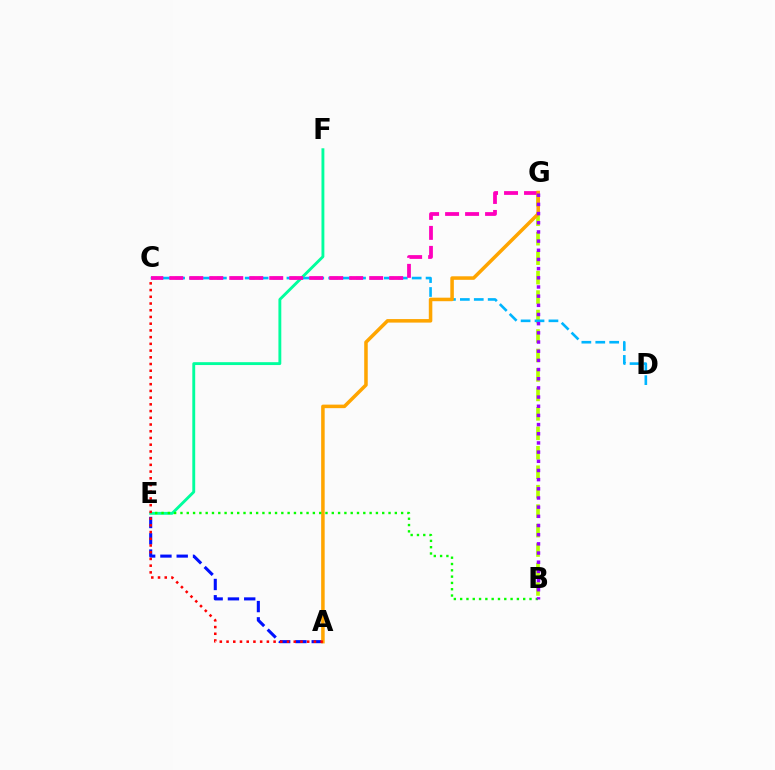{('B', 'G'): [{'color': '#b3ff00', 'line_style': 'dashed', 'thickness': 2.64}, {'color': '#9b00ff', 'line_style': 'dotted', 'thickness': 2.49}], ('C', 'D'): [{'color': '#00b5ff', 'line_style': 'dashed', 'thickness': 1.89}], ('A', 'E'): [{'color': '#0010ff', 'line_style': 'dashed', 'thickness': 2.21}], ('E', 'F'): [{'color': '#00ff9d', 'line_style': 'solid', 'thickness': 2.07}], ('C', 'G'): [{'color': '#ff00bd', 'line_style': 'dashed', 'thickness': 2.72}], ('A', 'G'): [{'color': '#ffa500', 'line_style': 'solid', 'thickness': 2.54}], ('B', 'E'): [{'color': '#08ff00', 'line_style': 'dotted', 'thickness': 1.71}], ('A', 'C'): [{'color': '#ff0000', 'line_style': 'dotted', 'thickness': 1.83}]}